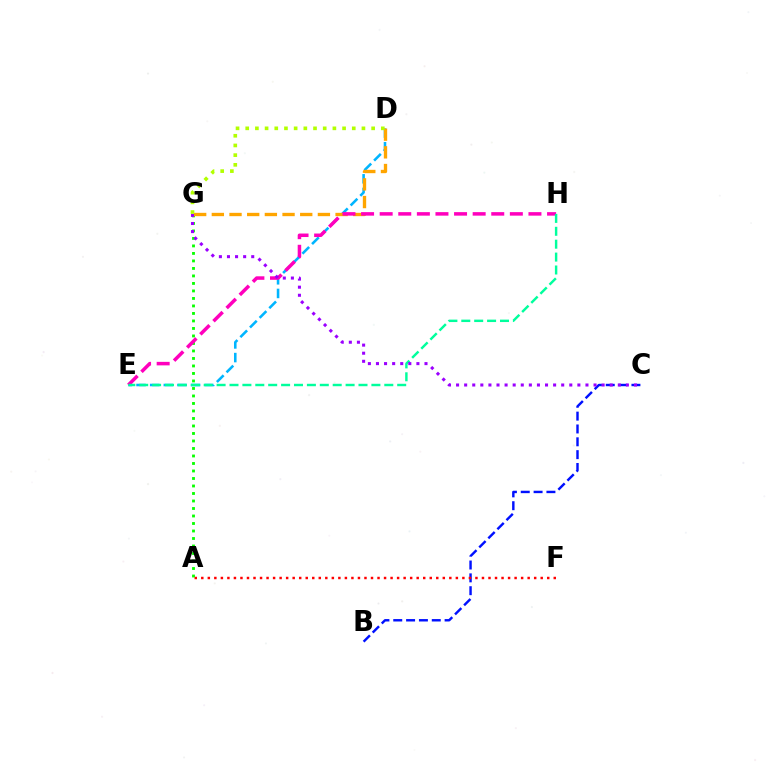{('D', 'E'): [{'color': '#00b5ff', 'line_style': 'dashed', 'thickness': 1.85}], ('A', 'G'): [{'color': '#08ff00', 'line_style': 'dotted', 'thickness': 2.04}], ('D', 'G'): [{'color': '#ffa500', 'line_style': 'dashed', 'thickness': 2.4}, {'color': '#b3ff00', 'line_style': 'dotted', 'thickness': 2.63}], ('E', 'H'): [{'color': '#ff00bd', 'line_style': 'dashed', 'thickness': 2.53}, {'color': '#00ff9d', 'line_style': 'dashed', 'thickness': 1.75}], ('B', 'C'): [{'color': '#0010ff', 'line_style': 'dashed', 'thickness': 1.74}], ('C', 'G'): [{'color': '#9b00ff', 'line_style': 'dotted', 'thickness': 2.2}], ('A', 'F'): [{'color': '#ff0000', 'line_style': 'dotted', 'thickness': 1.77}]}